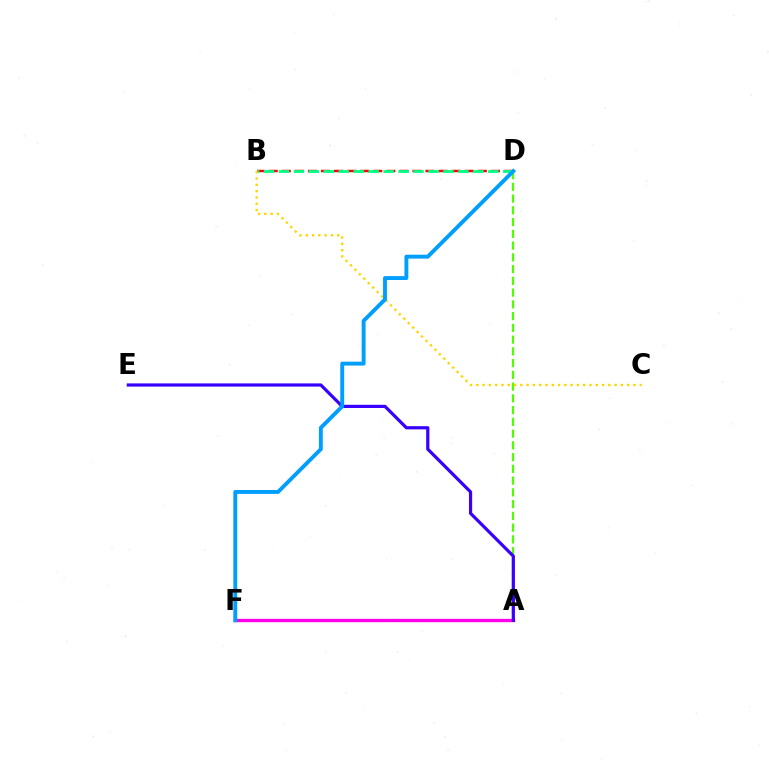{('B', 'D'): [{'color': '#ff0000', 'line_style': 'dashed', 'thickness': 1.78}, {'color': '#00ff86', 'line_style': 'dashed', 'thickness': 2.03}], ('A', 'D'): [{'color': '#4fff00', 'line_style': 'dashed', 'thickness': 1.6}], ('B', 'C'): [{'color': '#ffd500', 'line_style': 'dotted', 'thickness': 1.71}], ('A', 'F'): [{'color': '#ff00ed', 'line_style': 'solid', 'thickness': 2.4}], ('A', 'E'): [{'color': '#3700ff', 'line_style': 'solid', 'thickness': 2.3}], ('D', 'F'): [{'color': '#009eff', 'line_style': 'solid', 'thickness': 2.8}]}